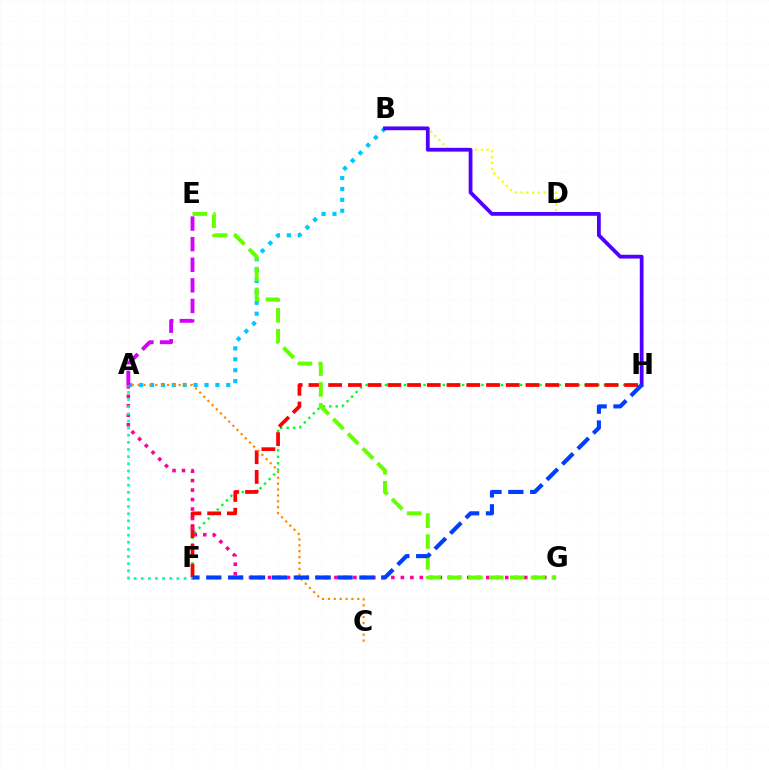{('B', 'D'): [{'color': '#eeff00', 'line_style': 'dotted', 'thickness': 1.58}], ('F', 'H'): [{'color': '#00ff27', 'line_style': 'dotted', 'thickness': 1.75}, {'color': '#ff0000', 'line_style': 'dashed', 'thickness': 2.68}, {'color': '#003fff', 'line_style': 'dashed', 'thickness': 2.97}], ('A', 'B'): [{'color': '#00c7ff', 'line_style': 'dotted', 'thickness': 2.96}], ('B', 'H'): [{'color': '#4f00ff', 'line_style': 'solid', 'thickness': 2.72}], ('A', 'G'): [{'color': '#ff00a0', 'line_style': 'dotted', 'thickness': 2.58}], ('A', 'F'): [{'color': '#00ffaf', 'line_style': 'dotted', 'thickness': 1.94}], ('A', 'C'): [{'color': '#ff8800', 'line_style': 'dotted', 'thickness': 1.6}], ('E', 'G'): [{'color': '#66ff00', 'line_style': 'dashed', 'thickness': 2.84}], ('A', 'E'): [{'color': '#d600ff', 'line_style': 'dashed', 'thickness': 2.8}]}